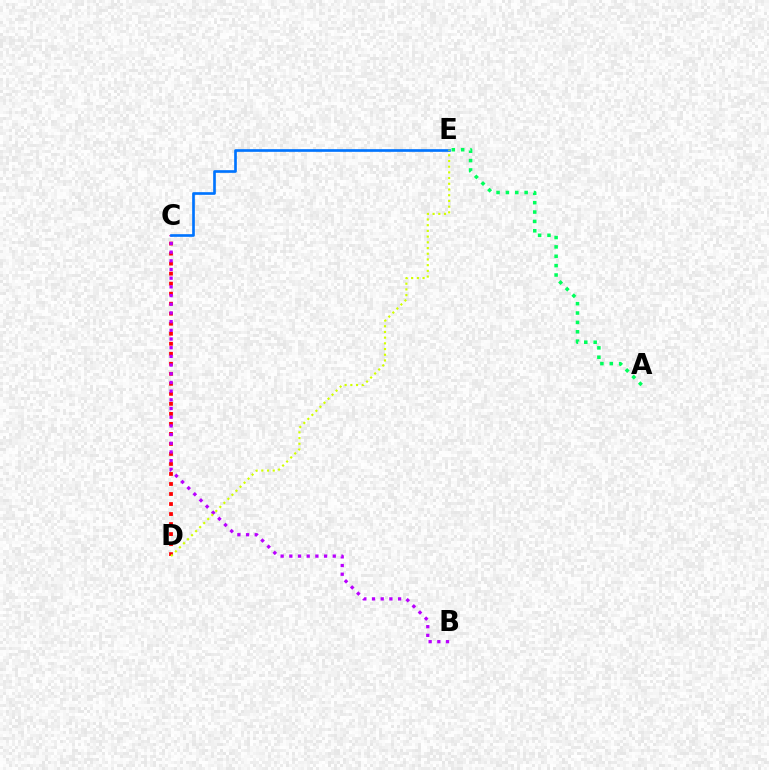{('C', 'D'): [{'color': '#ff0000', 'line_style': 'dotted', 'thickness': 2.72}], ('B', 'C'): [{'color': '#b900ff', 'line_style': 'dotted', 'thickness': 2.36}], ('A', 'E'): [{'color': '#00ff5c', 'line_style': 'dotted', 'thickness': 2.55}], ('C', 'E'): [{'color': '#0074ff', 'line_style': 'solid', 'thickness': 1.92}], ('D', 'E'): [{'color': '#d1ff00', 'line_style': 'dotted', 'thickness': 1.55}]}